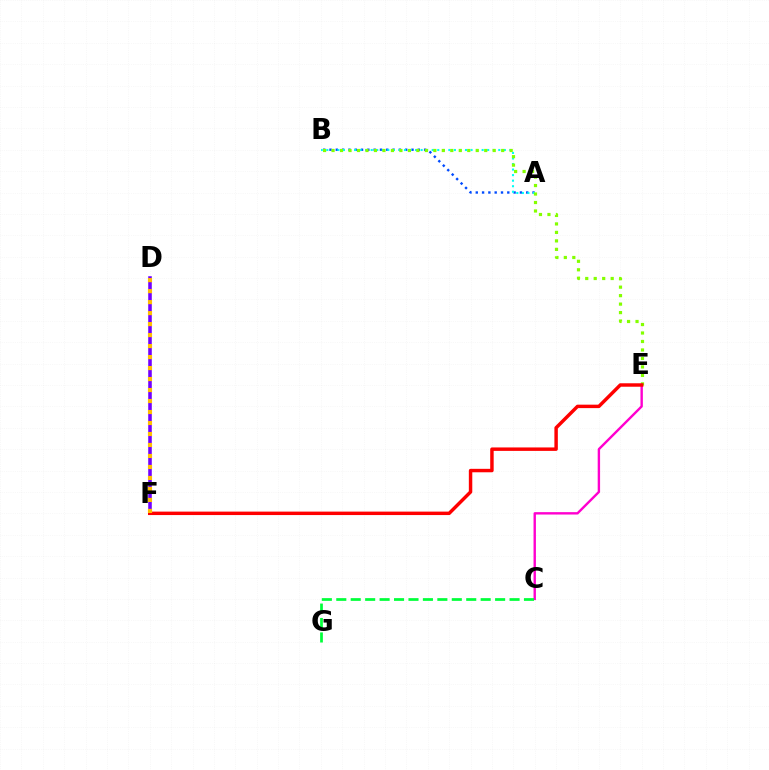{('A', 'B'): [{'color': '#004bff', 'line_style': 'dotted', 'thickness': 1.71}, {'color': '#00fff6', 'line_style': 'dotted', 'thickness': 1.51}], ('D', 'F'): [{'color': '#7200ff', 'line_style': 'solid', 'thickness': 2.56}, {'color': '#ffbd00', 'line_style': 'dotted', 'thickness': 2.99}], ('B', 'E'): [{'color': '#84ff00', 'line_style': 'dotted', 'thickness': 2.3}], ('C', 'E'): [{'color': '#ff00cf', 'line_style': 'solid', 'thickness': 1.72}], ('E', 'F'): [{'color': '#ff0000', 'line_style': 'solid', 'thickness': 2.48}], ('C', 'G'): [{'color': '#00ff39', 'line_style': 'dashed', 'thickness': 1.96}]}